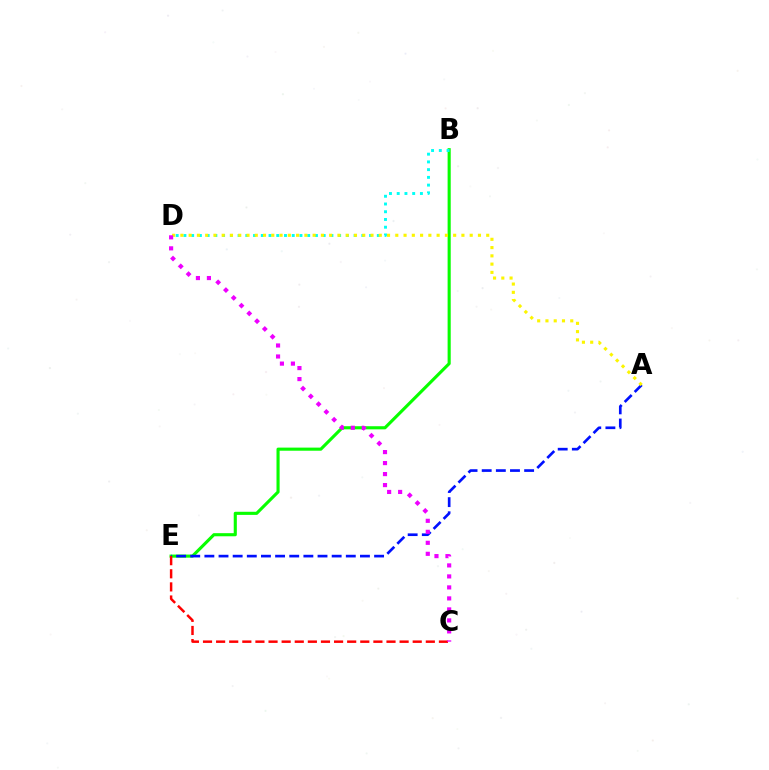{('B', 'E'): [{'color': '#08ff00', 'line_style': 'solid', 'thickness': 2.24}], ('B', 'D'): [{'color': '#00fff6', 'line_style': 'dotted', 'thickness': 2.1}], ('A', 'E'): [{'color': '#0010ff', 'line_style': 'dashed', 'thickness': 1.92}], ('C', 'E'): [{'color': '#ff0000', 'line_style': 'dashed', 'thickness': 1.78}], ('A', 'D'): [{'color': '#fcf500', 'line_style': 'dotted', 'thickness': 2.25}], ('C', 'D'): [{'color': '#ee00ff', 'line_style': 'dotted', 'thickness': 2.99}]}